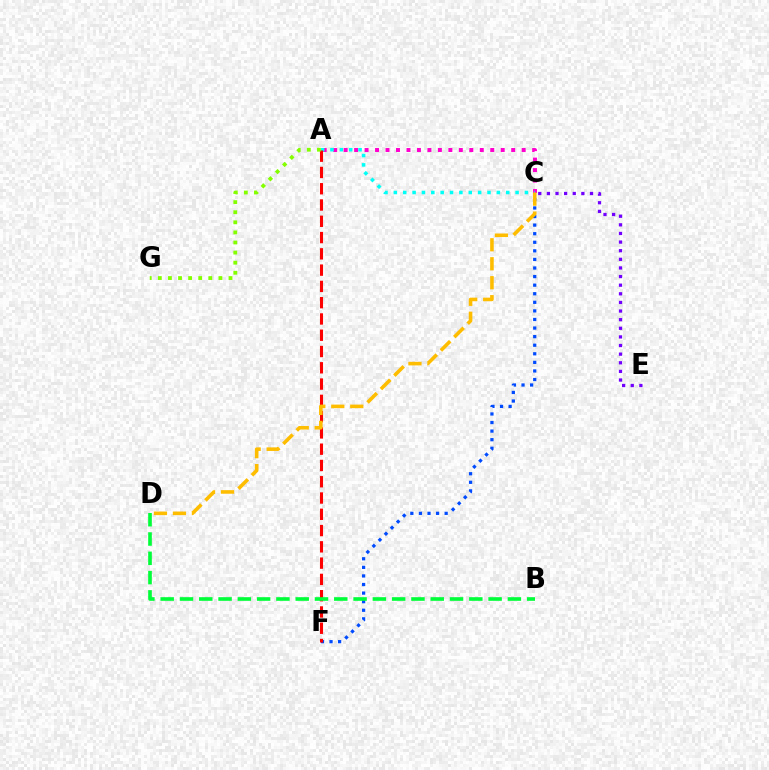{('C', 'E'): [{'color': '#7200ff', 'line_style': 'dotted', 'thickness': 2.34}], ('C', 'F'): [{'color': '#004bff', 'line_style': 'dotted', 'thickness': 2.33}], ('A', 'C'): [{'color': '#ff00cf', 'line_style': 'dotted', 'thickness': 2.85}, {'color': '#00fff6', 'line_style': 'dotted', 'thickness': 2.54}], ('A', 'F'): [{'color': '#ff0000', 'line_style': 'dashed', 'thickness': 2.21}], ('C', 'D'): [{'color': '#ffbd00', 'line_style': 'dashed', 'thickness': 2.58}], ('A', 'G'): [{'color': '#84ff00', 'line_style': 'dotted', 'thickness': 2.74}], ('B', 'D'): [{'color': '#00ff39', 'line_style': 'dashed', 'thickness': 2.62}]}